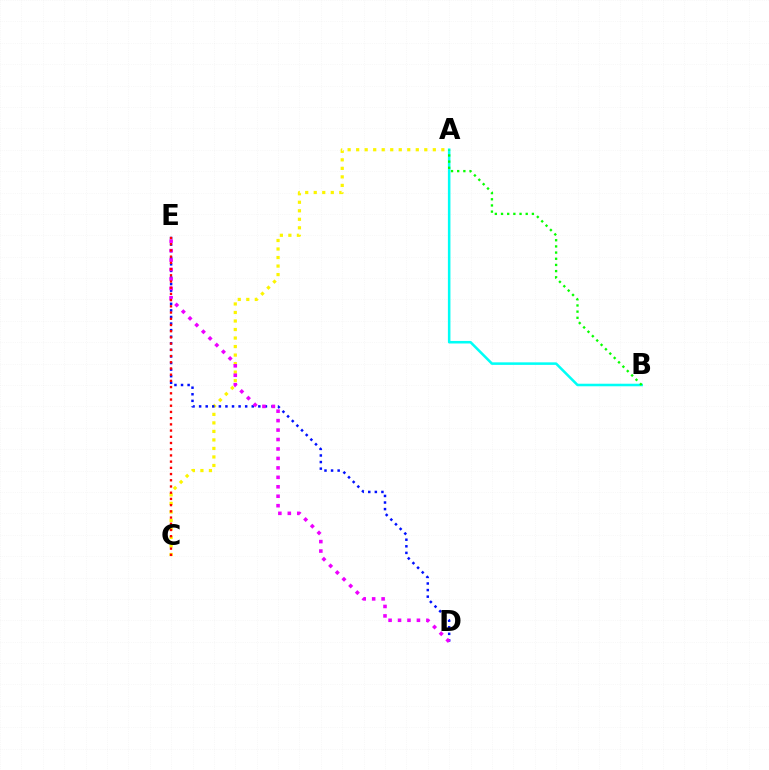{('A', 'C'): [{'color': '#fcf500', 'line_style': 'dotted', 'thickness': 2.31}], ('D', 'E'): [{'color': '#0010ff', 'line_style': 'dotted', 'thickness': 1.79}, {'color': '#ee00ff', 'line_style': 'dotted', 'thickness': 2.57}], ('A', 'B'): [{'color': '#00fff6', 'line_style': 'solid', 'thickness': 1.83}, {'color': '#08ff00', 'line_style': 'dotted', 'thickness': 1.68}], ('C', 'E'): [{'color': '#ff0000', 'line_style': 'dotted', 'thickness': 1.69}]}